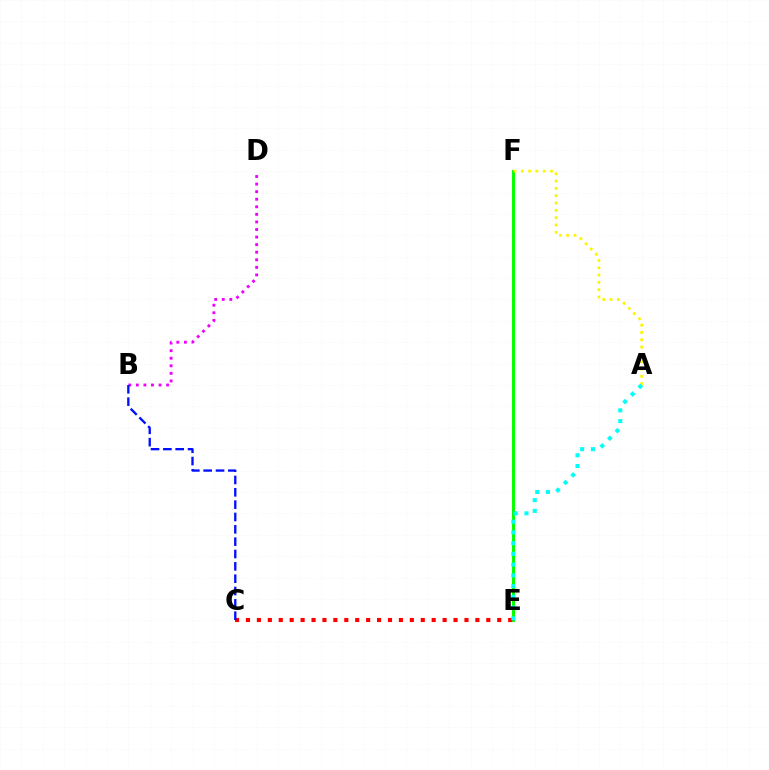{('E', 'F'): [{'color': '#08ff00', 'line_style': 'solid', 'thickness': 2.17}], ('C', 'E'): [{'color': '#ff0000', 'line_style': 'dotted', 'thickness': 2.97}], ('B', 'D'): [{'color': '#ee00ff', 'line_style': 'dotted', 'thickness': 2.06}], ('B', 'C'): [{'color': '#0010ff', 'line_style': 'dashed', 'thickness': 1.68}], ('A', 'F'): [{'color': '#fcf500', 'line_style': 'dotted', 'thickness': 1.98}], ('A', 'E'): [{'color': '#00fff6', 'line_style': 'dotted', 'thickness': 2.92}]}